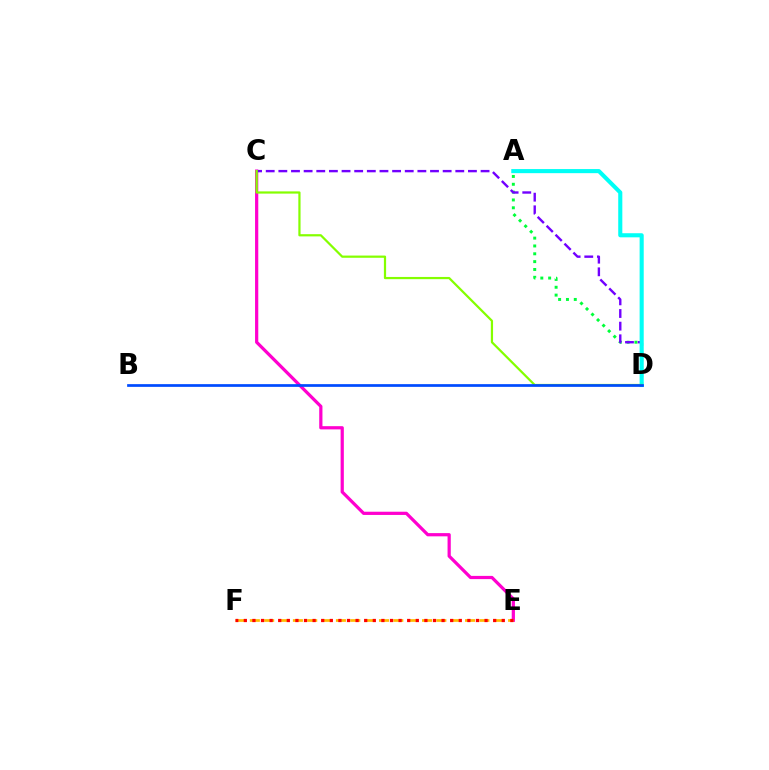{('A', 'D'): [{'color': '#00ff39', 'line_style': 'dotted', 'thickness': 2.13}, {'color': '#00fff6', 'line_style': 'solid', 'thickness': 2.95}], ('C', 'E'): [{'color': '#ff00cf', 'line_style': 'solid', 'thickness': 2.32}], ('C', 'D'): [{'color': '#7200ff', 'line_style': 'dashed', 'thickness': 1.72}, {'color': '#84ff00', 'line_style': 'solid', 'thickness': 1.6}], ('B', 'D'): [{'color': '#004bff', 'line_style': 'solid', 'thickness': 1.96}], ('E', 'F'): [{'color': '#ffbd00', 'line_style': 'dashed', 'thickness': 1.95}, {'color': '#ff0000', 'line_style': 'dotted', 'thickness': 2.34}]}